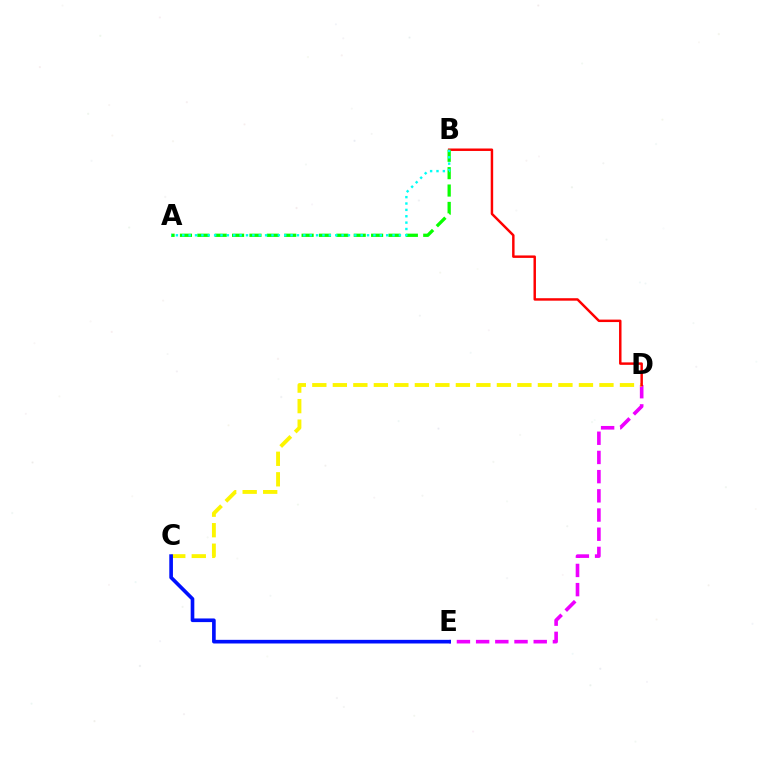{('D', 'E'): [{'color': '#ee00ff', 'line_style': 'dashed', 'thickness': 2.61}], ('C', 'D'): [{'color': '#fcf500', 'line_style': 'dashed', 'thickness': 2.79}], ('B', 'D'): [{'color': '#ff0000', 'line_style': 'solid', 'thickness': 1.77}], ('A', 'B'): [{'color': '#08ff00', 'line_style': 'dashed', 'thickness': 2.36}, {'color': '#00fff6', 'line_style': 'dotted', 'thickness': 1.73}], ('C', 'E'): [{'color': '#0010ff', 'line_style': 'solid', 'thickness': 2.62}]}